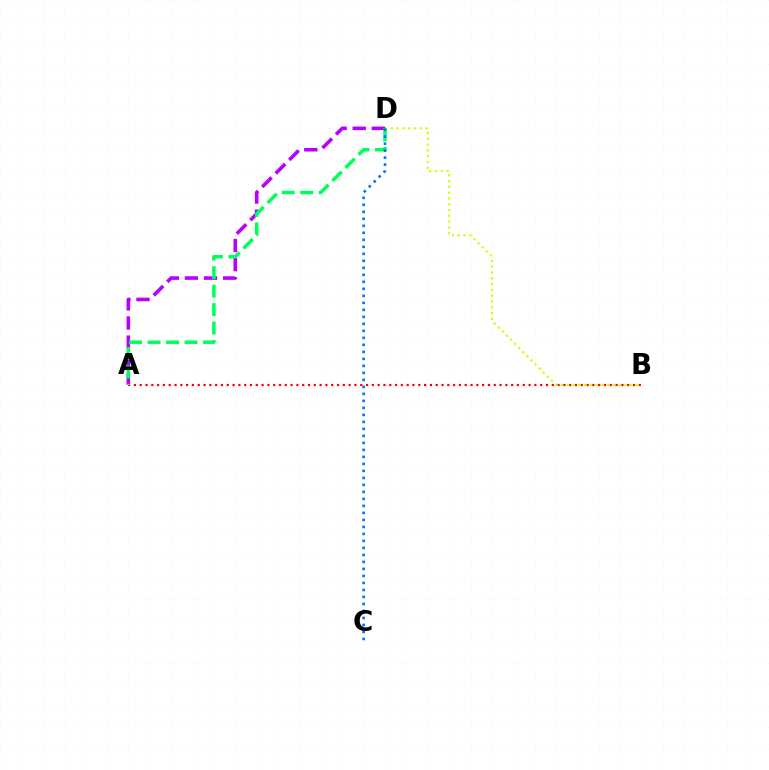{('A', 'B'): [{'color': '#ff0000', 'line_style': 'dotted', 'thickness': 1.58}], ('B', 'D'): [{'color': '#d1ff00', 'line_style': 'dotted', 'thickness': 1.57}], ('A', 'D'): [{'color': '#b900ff', 'line_style': 'dashed', 'thickness': 2.59}, {'color': '#00ff5c', 'line_style': 'dashed', 'thickness': 2.51}], ('C', 'D'): [{'color': '#0074ff', 'line_style': 'dotted', 'thickness': 1.9}]}